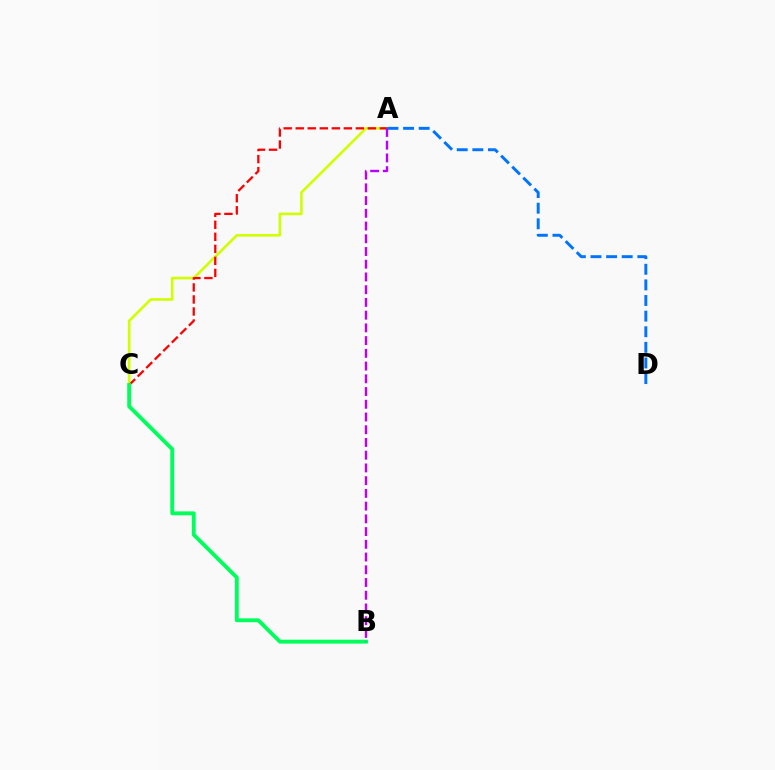{('A', 'C'): [{'color': '#d1ff00', 'line_style': 'solid', 'thickness': 1.9}, {'color': '#ff0000', 'line_style': 'dashed', 'thickness': 1.63}], ('B', 'C'): [{'color': '#00ff5c', 'line_style': 'solid', 'thickness': 2.79}], ('A', 'B'): [{'color': '#b900ff', 'line_style': 'dashed', 'thickness': 1.73}], ('A', 'D'): [{'color': '#0074ff', 'line_style': 'dashed', 'thickness': 2.12}]}